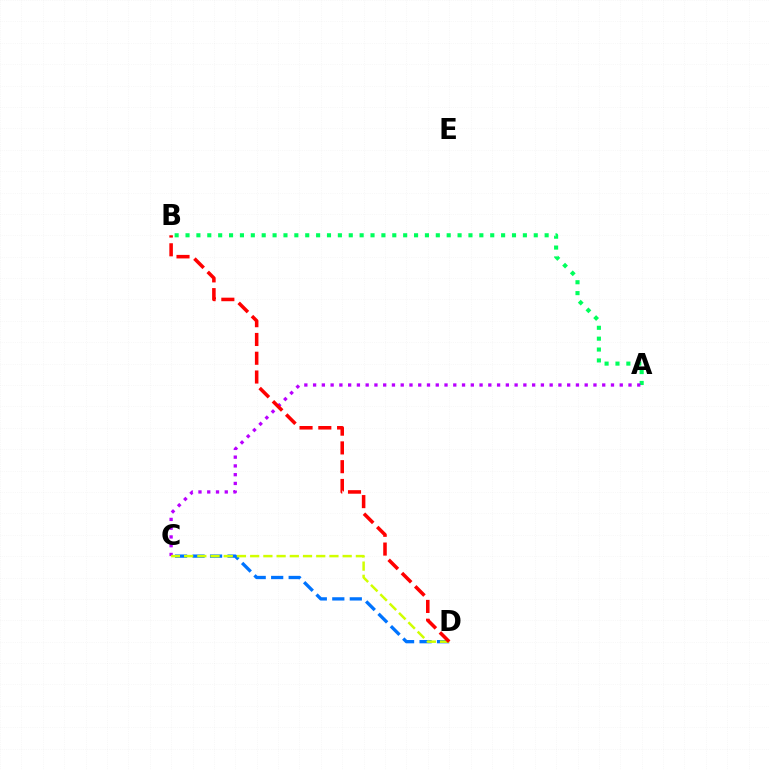{('C', 'D'): [{'color': '#0074ff', 'line_style': 'dashed', 'thickness': 2.38}, {'color': '#d1ff00', 'line_style': 'dashed', 'thickness': 1.79}], ('A', 'B'): [{'color': '#00ff5c', 'line_style': 'dotted', 'thickness': 2.96}], ('A', 'C'): [{'color': '#b900ff', 'line_style': 'dotted', 'thickness': 2.38}], ('B', 'D'): [{'color': '#ff0000', 'line_style': 'dashed', 'thickness': 2.55}]}